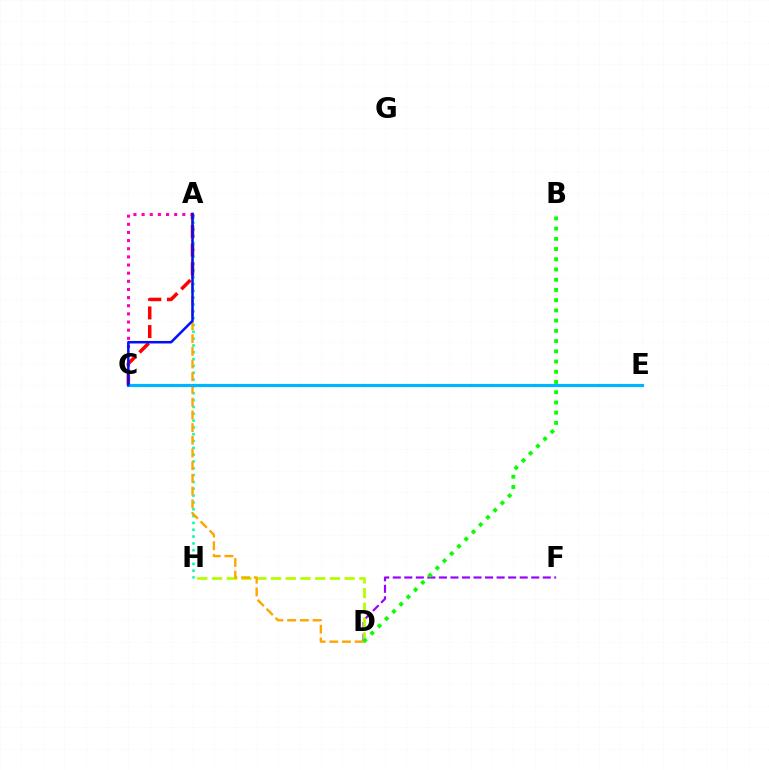{('A', 'H'): [{'color': '#00ff9d', 'line_style': 'dotted', 'thickness': 1.85}], ('D', 'F'): [{'color': '#9b00ff', 'line_style': 'dashed', 'thickness': 1.57}], ('A', 'C'): [{'color': '#ff00bd', 'line_style': 'dotted', 'thickness': 2.21}, {'color': '#ff0000', 'line_style': 'dashed', 'thickness': 2.53}, {'color': '#0010ff', 'line_style': 'solid', 'thickness': 1.81}], ('D', 'H'): [{'color': '#b3ff00', 'line_style': 'dashed', 'thickness': 2.0}], ('A', 'D'): [{'color': '#ffa500', 'line_style': 'dashed', 'thickness': 1.73}], ('C', 'E'): [{'color': '#00b5ff', 'line_style': 'solid', 'thickness': 2.28}], ('B', 'D'): [{'color': '#08ff00', 'line_style': 'dotted', 'thickness': 2.78}]}